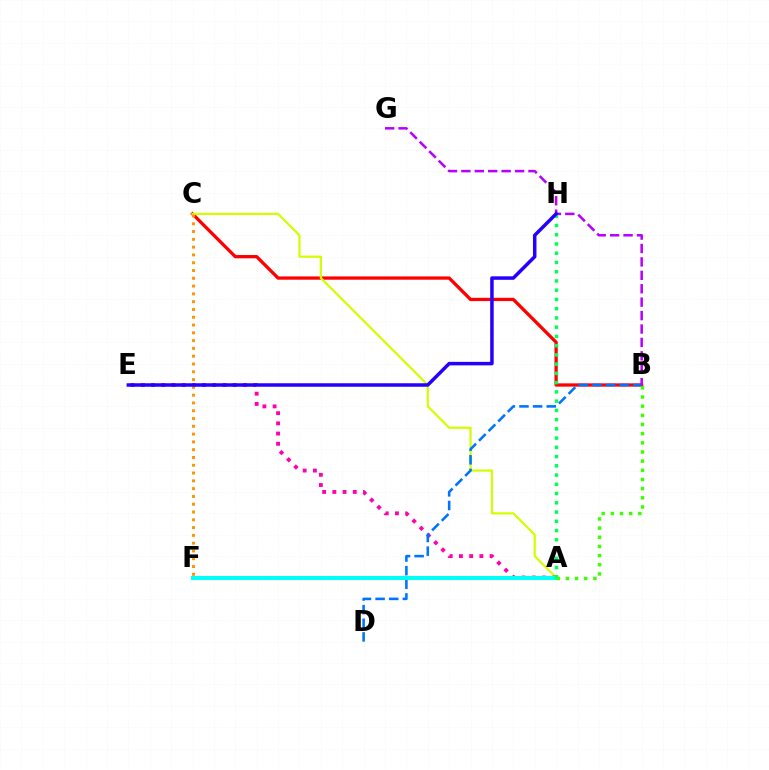{('B', 'C'): [{'color': '#ff0000', 'line_style': 'solid', 'thickness': 2.36}], ('A', 'C'): [{'color': '#d1ff00', 'line_style': 'solid', 'thickness': 1.59}], ('A', 'E'): [{'color': '#ff00ac', 'line_style': 'dotted', 'thickness': 2.77}], ('B', 'D'): [{'color': '#0074ff', 'line_style': 'dashed', 'thickness': 1.85}], ('C', 'F'): [{'color': '#ff9400', 'line_style': 'dotted', 'thickness': 2.12}], ('A', 'F'): [{'color': '#00fff6', 'line_style': 'solid', 'thickness': 2.87}], ('B', 'G'): [{'color': '#b900ff', 'line_style': 'dashed', 'thickness': 1.82}], ('A', 'H'): [{'color': '#00ff5c', 'line_style': 'dotted', 'thickness': 2.51}], ('E', 'H'): [{'color': '#2500ff', 'line_style': 'solid', 'thickness': 2.51}], ('A', 'B'): [{'color': '#3dff00', 'line_style': 'dotted', 'thickness': 2.49}]}